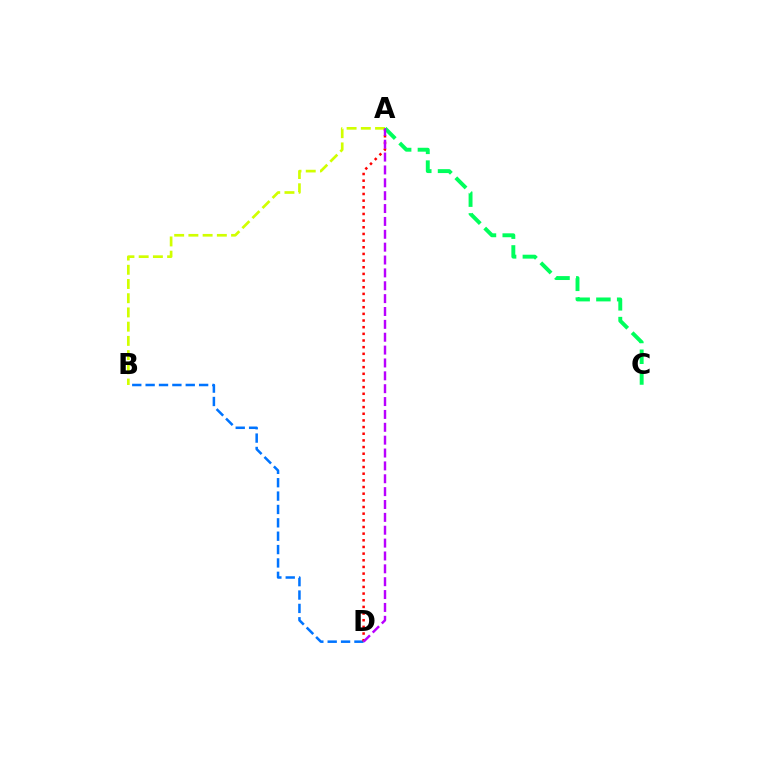{('B', 'D'): [{'color': '#0074ff', 'line_style': 'dashed', 'thickness': 1.82}], ('A', 'D'): [{'color': '#ff0000', 'line_style': 'dotted', 'thickness': 1.81}, {'color': '#b900ff', 'line_style': 'dashed', 'thickness': 1.75}], ('A', 'B'): [{'color': '#d1ff00', 'line_style': 'dashed', 'thickness': 1.93}], ('A', 'C'): [{'color': '#00ff5c', 'line_style': 'dashed', 'thickness': 2.82}]}